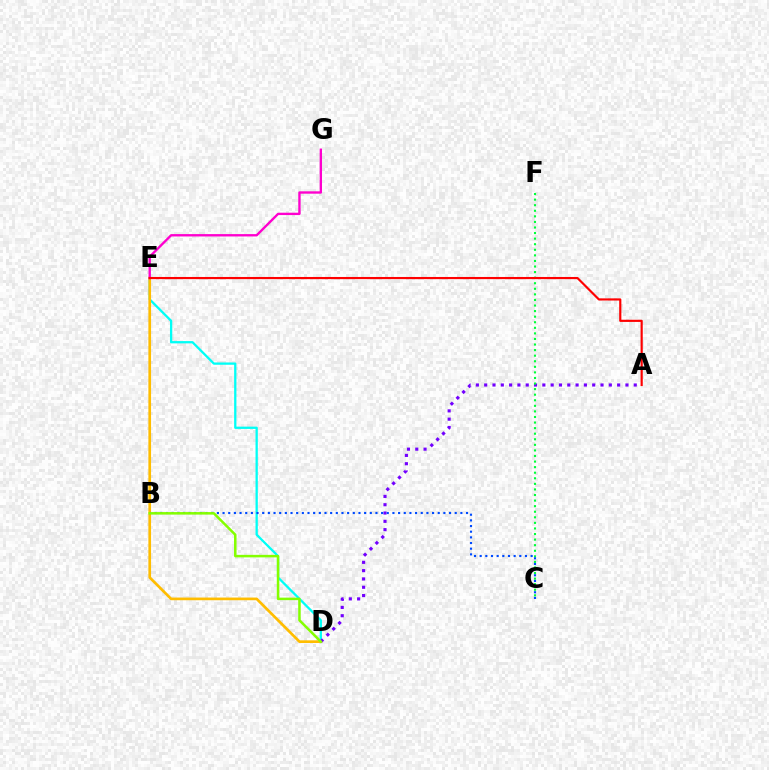{('D', 'E'): [{'color': '#00fff6', 'line_style': 'solid', 'thickness': 1.64}, {'color': '#ffbd00', 'line_style': 'solid', 'thickness': 1.93}], ('A', 'D'): [{'color': '#7200ff', 'line_style': 'dotted', 'thickness': 2.26}], ('E', 'G'): [{'color': '#ff00cf', 'line_style': 'solid', 'thickness': 1.7}], ('C', 'F'): [{'color': '#00ff39', 'line_style': 'dotted', 'thickness': 1.51}], ('A', 'E'): [{'color': '#ff0000', 'line_style': 'solid', 'thickness': 1.56}], ('B', 'C'): [{'color': '#004bff', 'line_style': 'dotted', 'thickness': 1.54}], ('B', 'D'): [{'color': '#84ff00', 'line_style': 'solid', 'thickness': 1.81}]}